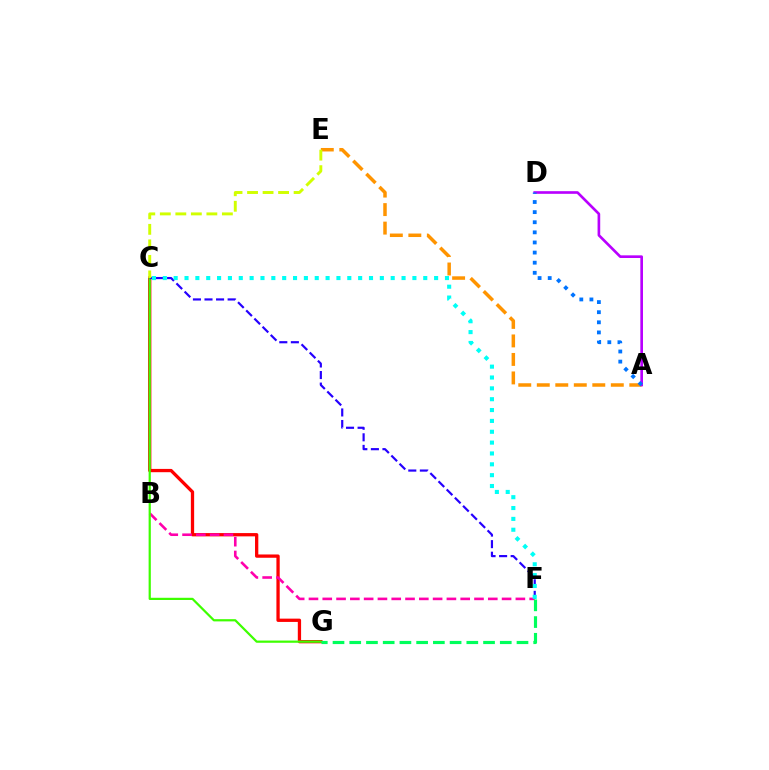{('C', 'G'): [{'color': '#ff0000', 'line_style': 'solid', 'thickness': 2.37}, {'color': '#3dff00', 'line_style': 'solid', 'thickness': 1.59}], ('A', 'E'): [{'color': '#ff9400', 'line_style': 'dashed', 'thickness': 2.51}], ('B', 'F'): [{'color': '#ff00ac', 'line_style': 'dashed', 'thickness': 1.87}], ('A', 'D'): [{'color': '#b900ff', 'line_style': 'solid', 'thickness': 1.91}, {'color': '#0074ff', 'line_style': 'dotted', 'thickness': 2.75}], ('C', 'F'): [{'color': '#2500ff', 'line_style': 'dashed', 'thickness': 1.57}, {'color': '#00fff6', 'line_style': 'dotted', 'thickness': 2.95}], ('F', 'G'): [{'color': '#00ff5c', 'line_style': 'dashed', 'thickness': 2.27}], ('C', 'E'): [{'color': '#d1ff00', 'line_style': 'dashed', 'thickness': 2.11}]}